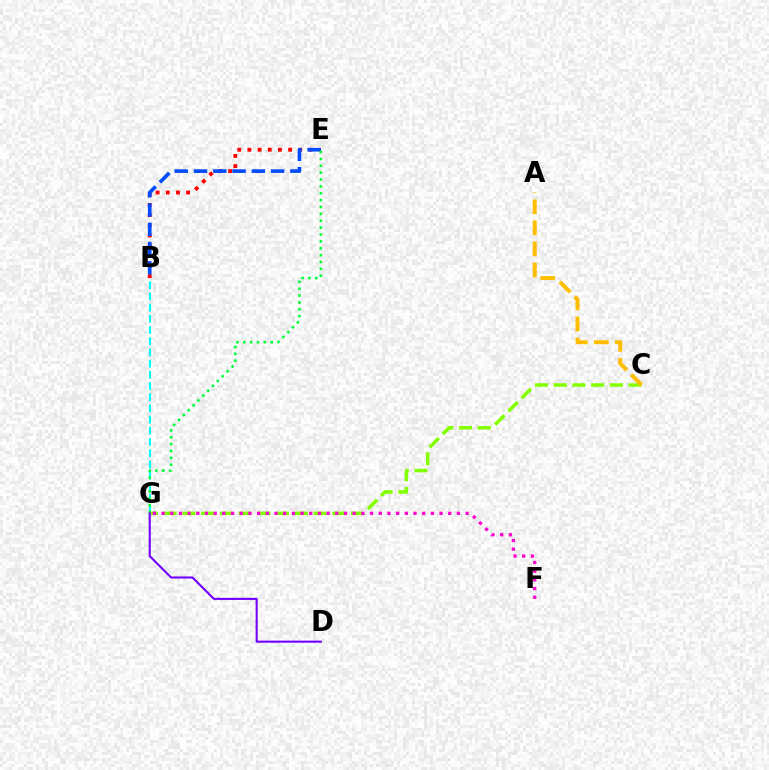{('B', 'E'): [{'color': '#ff0000', 'line_style': 'dotted', 'thickness': 2.76}, {'color': '#004bff', 'line_style': 'dashed', 'thickness': 2.62}], ('B', 'G'): [{'color': '#00fff6', 'line_style': 'dashed', 'thickness': 1.52}], ('E', 'G'): [{'color': '#00ff39', 'line_style': 'dotted', 'thickness': 1.87}], ('C', 'G'): [{'color': '#84ff00', 'line_style': 'dashed', 'thickness': 2.54}], ('A', 'C'): [{'color': '#ffbd00', 'line_style': 'dashed', 'thickness': 2.86}], ('D', 'G'): [{'color': '#7200ff', 'line_style': 'solid', 'thickness': 1.5}], ('F', 'G'): [{'color': '#ff00cf', 'line_style': 'dotted', 'thickness': 2.36}]}